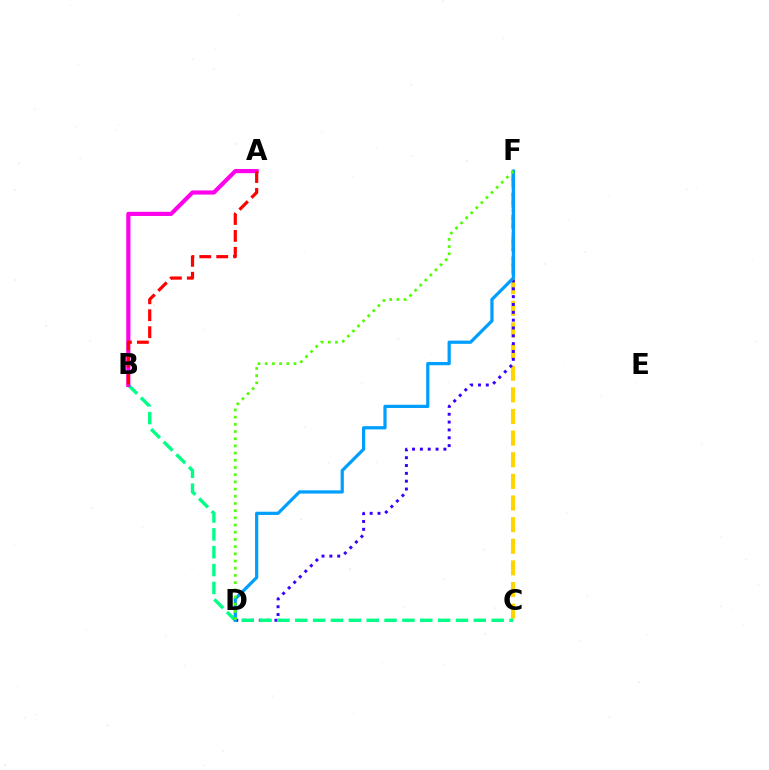{('C', 'F'): [{'color': '#ffd500', 'line_style': 'dashed', 'thickness': 2.94}], ('D', 'F'): [{'color': '#3700ff', 'line_style': 'dotted', 'thickness': 2.13}, {'color': '#009eff', 'line_style': 'solid', 'thickness': 2.32}, {'color': '#4fff00', 'line_style': 'dotted', 'thickness': 1.95}], ('B', 'C'): [{'color': '#00ff86', 'line_style': 'dashed', 'thickness': 2.43}], ('A', 'B'): [{'color': '#ff00ed', 'line_style': 'solid', 'thickness': 2.99}, {'color': '#ff0000', 'line_style': 'dashed', 'thickness': 2.3}]}